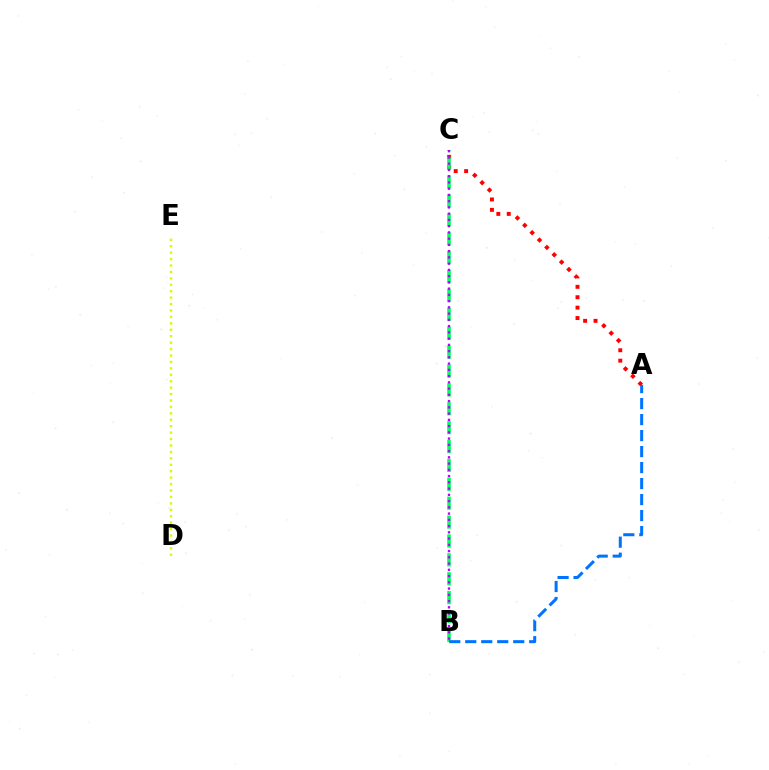{('A', 'C'): [{'color': '#ff0000', 'line_style': 'dotted', 'thickness': 2.83}], ('B', 'C'): [{'color': '#00ff5c', 'line_style': 'dashed', 'thickness': 2.57}, {'color': '#b900ff', 'line_style': 'dotted', 'thickness': 1.7}], ('D', 'E'): [{'color': '#d1ff00', 'line_style': 'dotted', 'thickness': 1.75}], ('A', 'B'): [{'color': '#0074ff', 'line_style': 'dashed', 'thickness': 2.17}]}